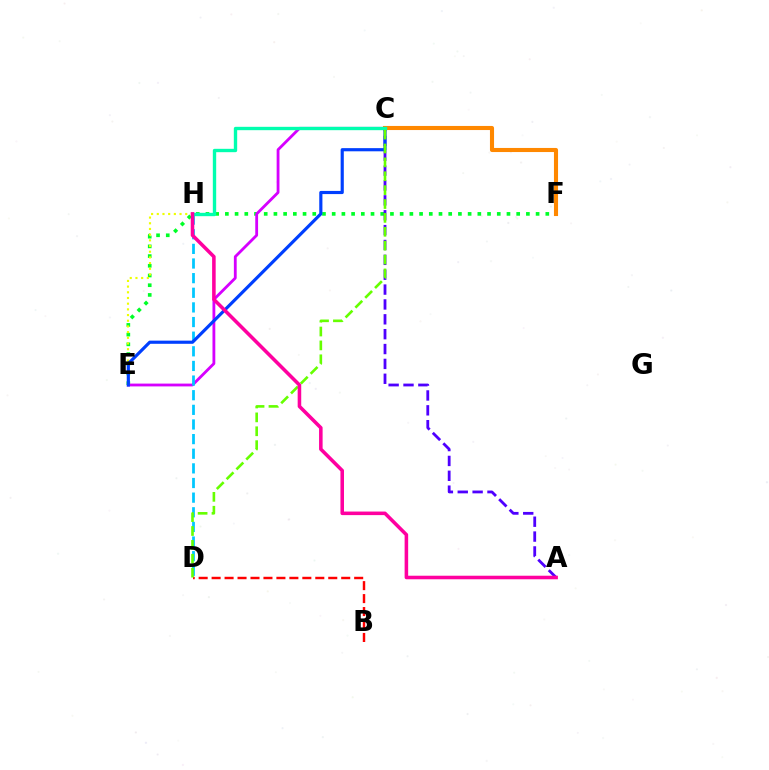{('E', 'F'): [{'color': '#00ff27', 'line_style': 'dotted', 'thickness': 2.64}], ('C', 'E'): [{'color': '#d600ff', 'line_style': 'solid', 'thickness': 2.03}, {'color': '#003fff', 'line_style': 'solid', 'thickness': 2.27}], ('B', 'D'): [{'color': '#ff0000', 'line_style': 'dashed', 'thickness': 1.76}], ('D', 'H'): [{'color': '#00c7ff', 'line_style': 'dashed', 'thickness': 1.99}], ('A', 'C'): [{'color': '#4f00ff', 'line_style': 'dashed', 'thickness': 2.02}], ('E', 'H'): [{'color': '#eeff00', 'line_style': 'dotted', 'thickness': 1.55}], ('C', 'F'): [{'color': '#ff8800', 'line_style': 'solid', 'thickness': 2.95}], ('C', 'H'): [{'color': '#00ffaf', 'line_style': 'solid', 'thickness': 2.42}], ('C', 'D'): [{'color': '#66ff00', 'line_style': 'dashed', 'thickness': 1.89}], ('A', 'H'): [{'color': '#ff00a0', 'line_style': 'solid', 'thickness': 2.56}]}